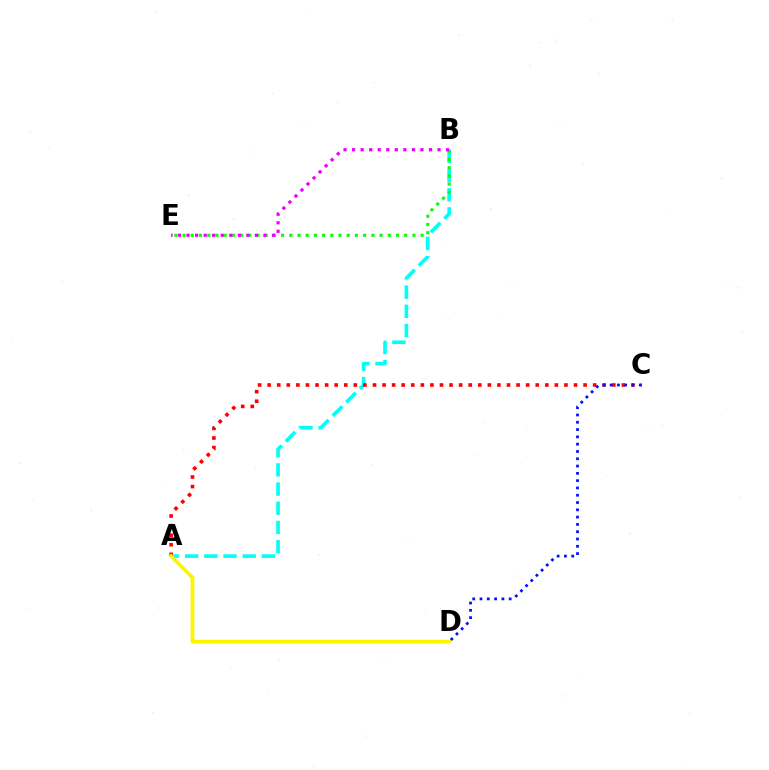{('A', 'B'): [{'color': '#00fff6', 'line_style': 'dashed', 'thickness': 2.61}], ('A', 'C'): [{'color': '#ff0000', 'line_style': 'dotted', 'thickness': 2.6}], ('B', 'E'): [{'color': '#08ff00', 'line_style': 'dotted', 'thickness': 2.23}, {'color': '#ee00ff', 'line_style': 'dotted', 'thickness': 2.32}], ('A', 'D'): [{'color': '#fcf500', 'line_style': 'solid', 'thickness': 2.72}], ('C', 'D'): [{'color': '#0010ff', 'line_style': 'dotted', 'thickness': 1.98}]}